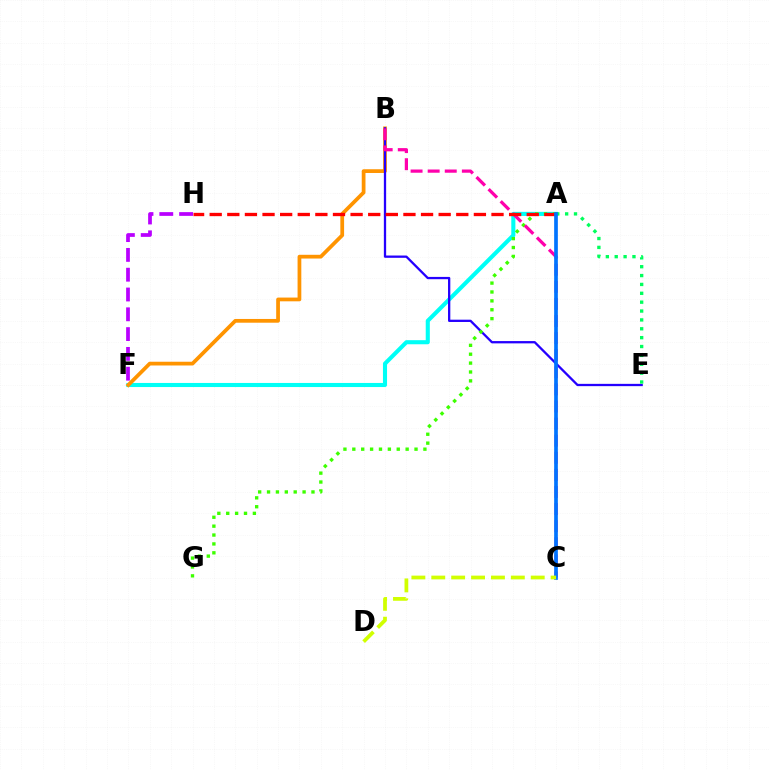{('F', 'H'): [{'color': '#b900ff', 'line_style': 'dashed', 'thickness': 2.69}], ('A', 'F'): [{'color': '#00fff6', 'line_style': 'solid', 'thickness': 2.94}], ('B', 'F'): [{'color': '#ff9400', 'line_style': 'solid', 'thickness': 2.7}], ('B', 'E'): [{'color': '#2500ff', 'line_style': 'solid', 'thickness': 1.65}], ('A', 'G'): [{'color': '#3dff00', 'line_style': 'dotted', 'thickness': 2.41}], ('A', 'E'): [{'color': '#00ff5c', 'line_style': 'dotted', 'thickness': 2.41}], ('B', 'C'): [{'color': '#ff00ac', 'line_style': 'dashed', 'thickness': 2.32}], ('A', 'H'): [{'color': '#ff0000', 'line_style': 'dashed', 'thickness': 2.39}], ('A', 'C'): [{'color': '#0074ff', 'line_style': 'solid', 'thickness': 2.66}], ('C', 'D'): [{'color': '#d1ff00', 'line_style': 'dashed', 'thickness': 2.7}]}